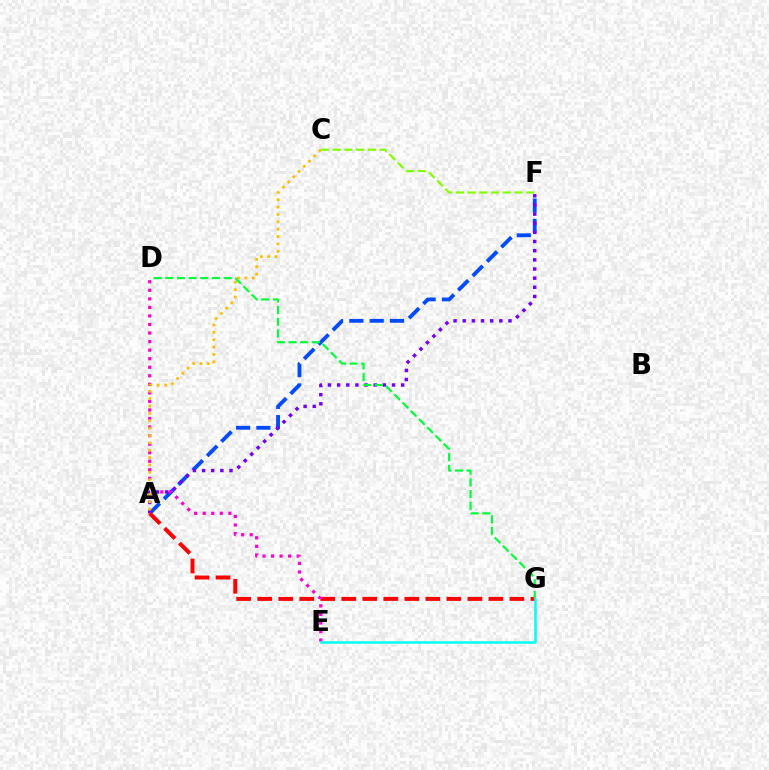{('A', 'F'): [{'color': '#004bff', 'line_style': 'dashed', 'thickness': 2.76}, {'color': '#7200ff', 'line_style': 'dotted', 'thickness': 2.49}], ('A', 'G'): [{'color': '#ff0000', 'line_style': 'dashed', 'thickness': 2.86}], ('D', 'G'): [{'color': '#00ff39', 'line_style': 'dashed', 'thickness': 1.58}], ('D', 'E'): [{'color': '#ff00cf', 'line_style': 'dotted', 'thickness': 2.32}], ('E', 'G'): [{'color': '#00fff6', 'line_style': 'solid', 'thickness': 1.8}], ('A', 'C'): [{'color': '#ffbd00', 'line_style': 'dotted', 'thickness': 2.0}], ('C', 'F'): [{'color': '#84ff00', 'line_style': 'dashed', 'thickness': 1.59}]}